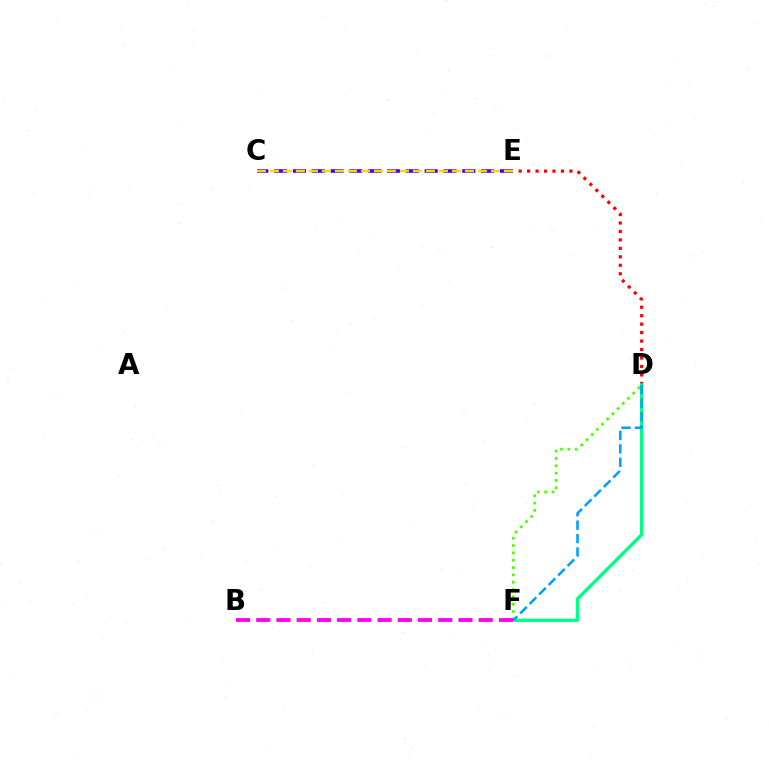{('D', 'F'): [{'color': '#4fff00', 'line_style': 'dotted', 'thickness': 1.99}, {'color': '#00ff86', 'line_style': 'solid', 'thickness': 2.42}, {'color': '#009eff', 'line_style': 'dashed', 'thickness': 1.82}], ('D', 'E'): [{'color': '#ff0000', 'line_style': 'dotted', 'thickness': 2.3}], ('C', 'E'): [{'color': '#3700ff', 'line_style': 'dashed', 'thickness': 2.56}, {'color': '#ffd500', 'line_style': 'dashed', 'thickness': 1.77}], ('B', 'F'): [{'color': '#ff00ed', 'line_style': 'dashed', 'thickness': 2.75}]}